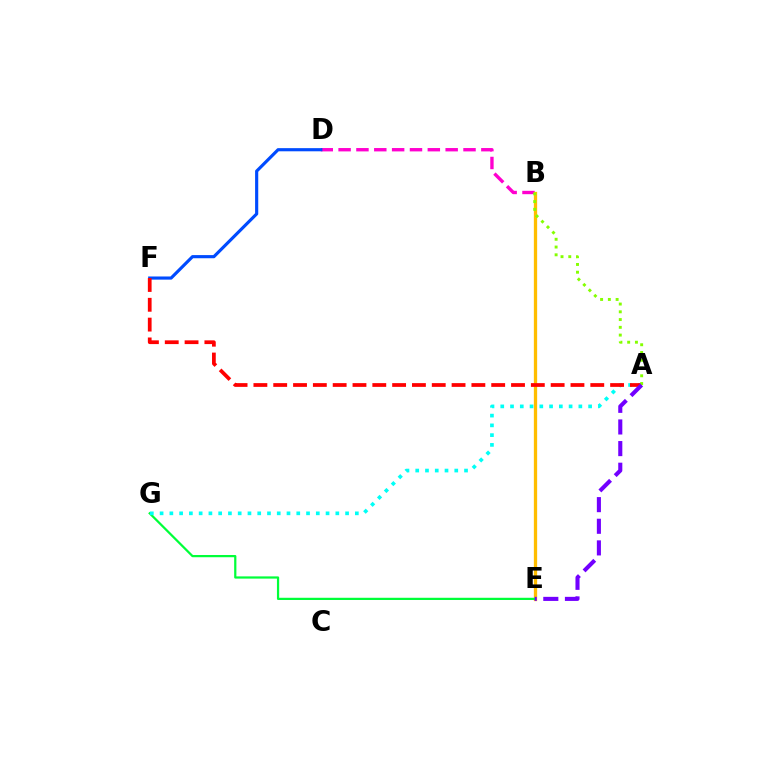{('B', 'D'): [{'color': '#ff00cf', 'line_style': 'dashed', 'thickness': 2.42}], ('B', 'E'): [{'color': '#ffbd00', 'line_style': 'solid', 'thickness': 2.37}], ('E', 'G'): [{'color': '#00ff39', 'line_style': 'solid', 'thickness': 1.6}], ('A', 'G'): [{'color': '#00fff6', 'line_style': 'dotted', 'thickness': 2.65}], ('D', 'F'): [{'color': '#004bff', 'line_style': 'solid', 'thickness': 2.27}], ('A', 'F'): [{'color': '#ff0000', 'line_style': 'dashed', 'thickness': 2.69}], ('A', 'B'): [{'color': '#84ff00', 'line_style': 'dotted', 'thickness': 2.11}], ('A', 'E'): [{'color': '#7200ff', 'line_style': 'dashed', 'thickness': 2.94}]}